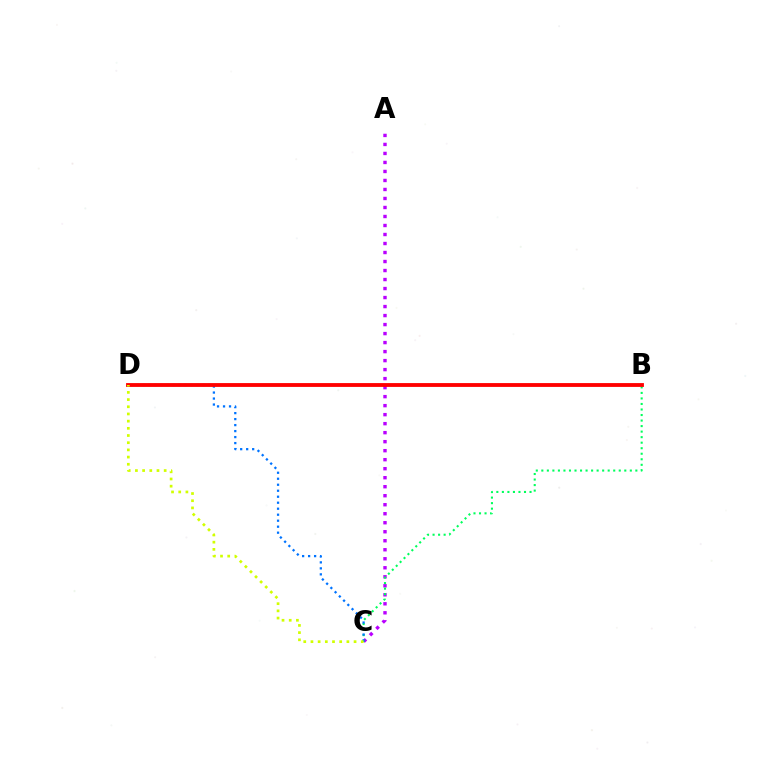{('A', 'C'): [{'color': '#b900ff', 'line_style': 'dotted', 'thickness': 2.45}], ('B', 'C'): [{'color': '#00ff5c', 'line_style': 'dotted', 'thickness': 1.5}], ('C', 'D'): [{'color': '#0074ff', 'line_style': 'dotted', 'thickness': 1.63}, {'color': '#d1ff00', 'line_style': 'dotted', 'thickness': 1.95}], ('B', 'D'): [{'color': '#ff0000', 'line_style': 'solid', 'thickness': 2.76}]}